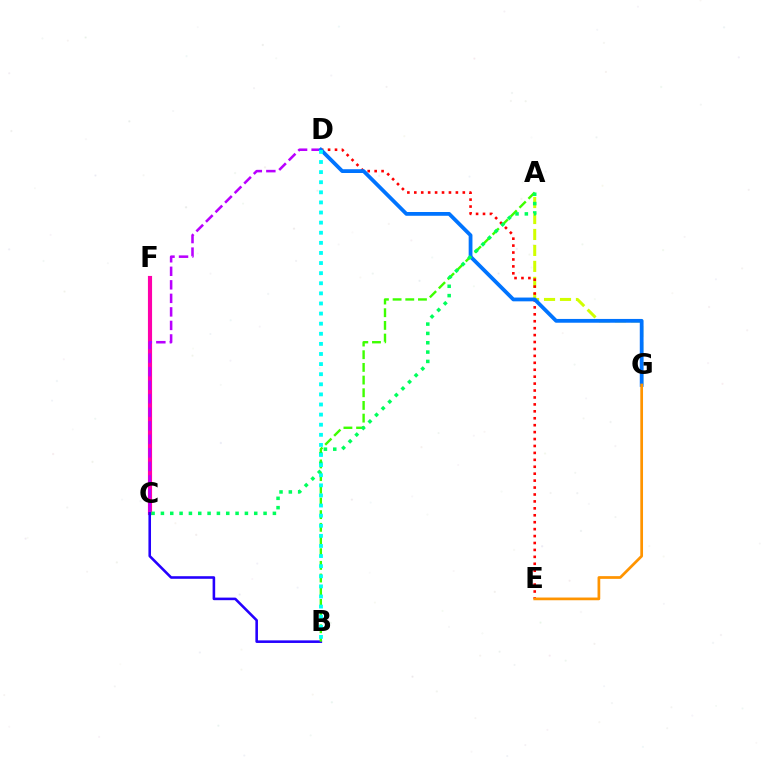{('C', 'F'): [{'color': '#ff00ac', 'line_style': 'solid', 'thickness': 2.98}], ('B', 'C'): [{'color': '#2500ff', 'line_style': 'solid', 'thickness': 1.86}], ('C', 'D'): [{'color': '#b900ff', 'line_style': 'dashed', 'thickness': 1.84}], ('A', 'G'): [{'color': '#d1ff00', 'line_style': 'dashed', 'thickness': 2.17}], ('A', 'B'): [{'color': '#3dff00', 'line_style': 'dashed', 'thickness': 1.72}], ('D', 'E'): [{'color': '#ff0000', 'line_style': 'dotted', 'thickness': 1.88}], ('D', 'G'): [{'color': '#0074ff', 'line_style': 'solid', 'thickness': 2.72}], ('E', 'G'): [{'color': '#ff9400', 'line_style': 'solid', 'thickness': 1.96}], ('A', 'C'): [{'color': '#00ff5c', 'line_style': 'dotted', 'thickness': 2.54}], ('B', 'D'): [{'color': '#00fff6', 'line_style': 'dotted', 'thickness': 2.75}]}